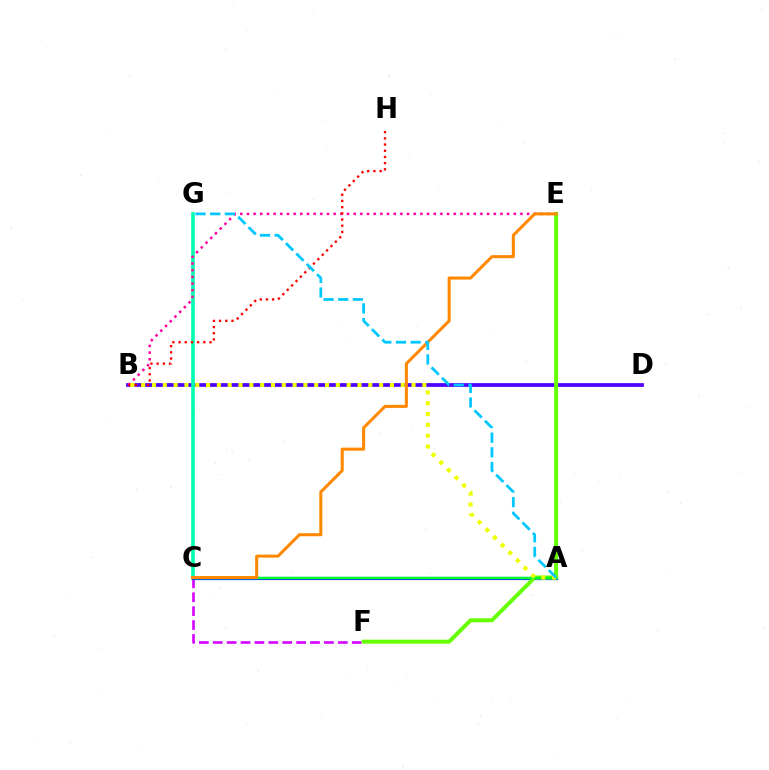{('B', 'D'): [{'color': '#4f00ff', 'line_style': 'solid', 'thickness': 2.69}], ('C', 'F'): [{'color': '#d600ff', 'line_style': 'dashed', 'thickness': 1.89}], ('C', 'G'): [{'color': '#00ffaf', 'line_style': 'solid', 'thickness': 2.61}], ('B', 'E'): [{'color': '#ff00a0', 'line_style': 'dotted', 'thickness': 1.81}], ('A', 'C'): [{'color': '#003fff', 'line_style': 'solid', 'thickness': 2.31}, {'color': '#00ff27', 'line_style': 'solid', 'thickness': 1.7}], ('B', 'H'): [{'color': '#ff0000', 'line_style': 'dotted', 'thickness': 1.68}], ('E', 'F'): [{'color': '#66ff00', 'line_style': 'solid', 'thickness': 2.86}], ('A', 'B'): [{'color': '#eeff00', 'line_style': 'dotted', 'thickness': 2.94}], ('C', 'E'): [{'color': '#ff8800', 'line_style': 'solid', 'thickness': 2.19}], ('A', 'G'): [{'color': '#00c7ff', 'line_style': 'dashed', 'thickness': 1.99}]}